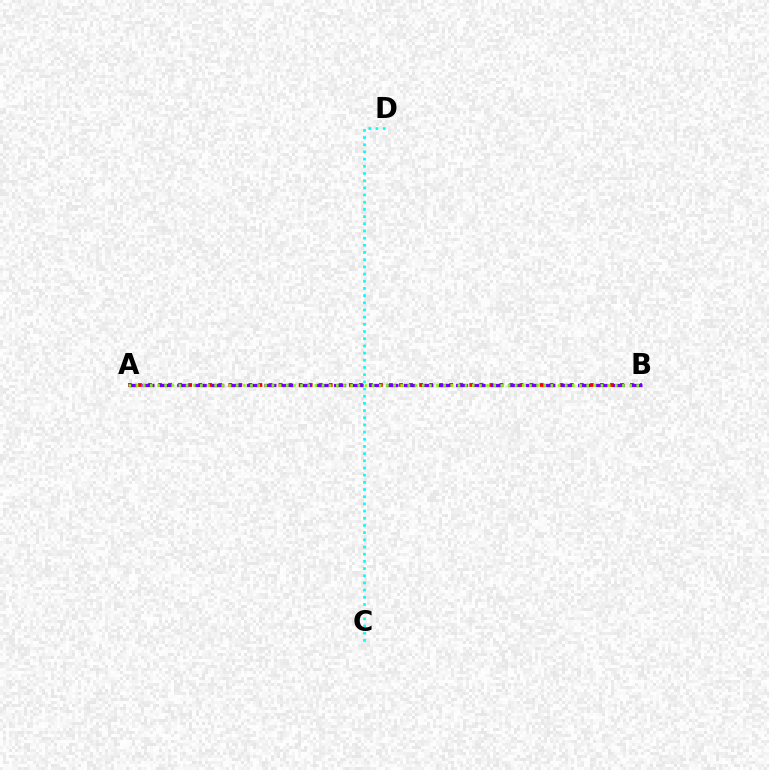{('A', 'B'): [{'color': '#ff0000', 'line_style': 'dotted', 'thickness': 2.73}, {'color': '#7200ff', 'line_style': 'dashed', 'thickness': 2.37}, {'color': '#84ff00', 'line_style': 'dotted', 'thickness': 1.94}], ('C', 'D'): [{'color': '#00fff6', 'line_style': 'dotted', 'thickness': 1.95}]}